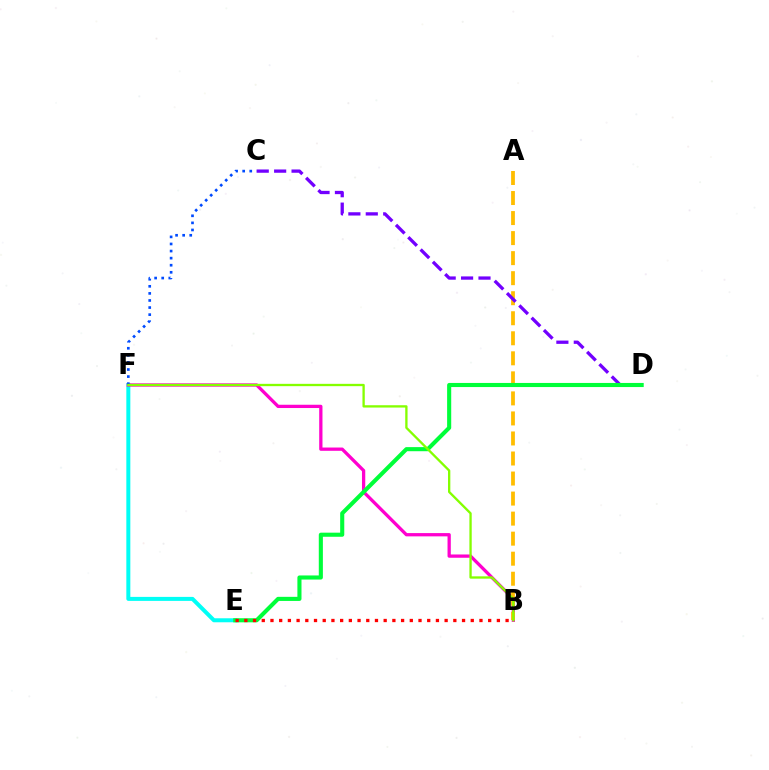{('E', 'F'): [{'color': '#00fff6', 'line_style': 'solid', 'thickness': 2.88}], ('B', 'F'): [{'color': '#ff00cf', 'line_style': 'solid', 'thickness': 2.36}, {'color': '#84ff00', 'line_style': 'solid', 'thickness': 1.67}], ('A', 'B'): [{'color': '#ffbd00', 'line_style': 'dashed', 'thickness': 2.72}], ('C', 'D'): [{'color': '#7200ff', 'line_style': 'dashed', 'thickness': 2.37}], ('D', 'E'): [{'color': '#00ff39', 'line_style': 'solid', 'thickness': 2.95}], ('C', 'F'): [{'color': '#004bff', 'line_style': 'dotted', 'thickness': 1.92}], ('B', 'E'): [{'color': '#ff0000', 'line_style': 'dotted', 'thickness': 2.37}]}